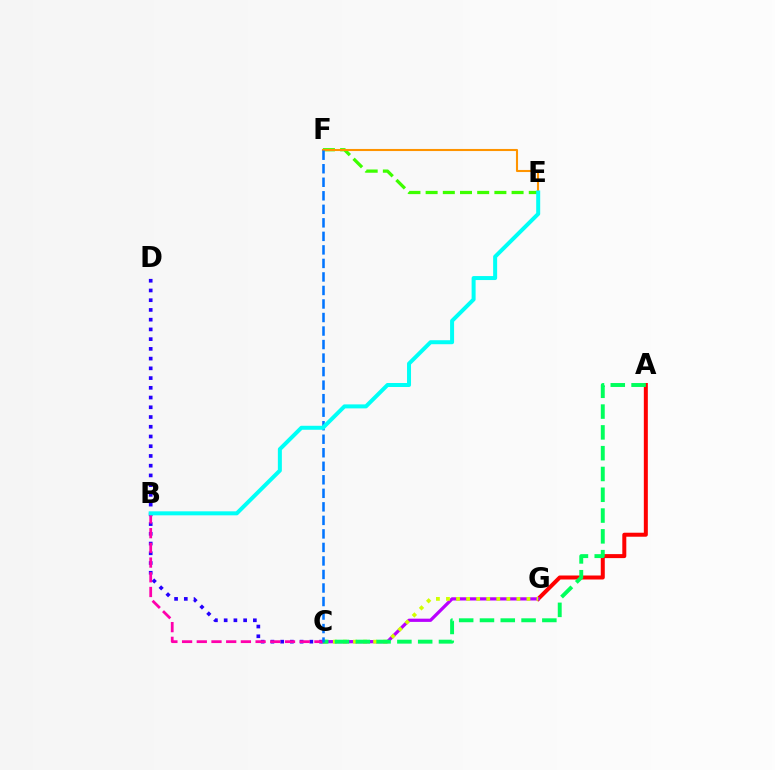{('C', 'D'): [{'color': '#2500ff', 'line_style': 'dotted', 'thickness': 2.64}], ('A', 'G'): [{'color': '#ff0000', 'line_style': 'solid', 'thickness': 2.88}], ('C', 'G'): [{'color': '#b900ff', 'line_style': 'solid', 'thickness': 2.33}, {'color': '#d1ff00', 'line_style': 'dotted', 'thickness': 2.73}], ('E', 'F'): [{'color': '#3dff00', 'line_style': 'dashed', 'thickness': 2.34}, {'color': '#ff9400', 'line_style': 'solid', 'thickness': 1.51}], ('A', 'C'): [{'color': '#00ff5c', 'line_style': 'dashed', 'thickness': 2.82}], ('B', 'C'): [{'color': '#ff00ac', 'line_style': 'dashed', 'thickness': 2.0}], ('C', 'F'): [{'color': '#0074ff', 'line_style': 'dashed', 'thickness': 1.84}], ('B', 'E'): [{'color': '#00fff6', 'line_style': 'solid', 'thickness': 2.87}]}